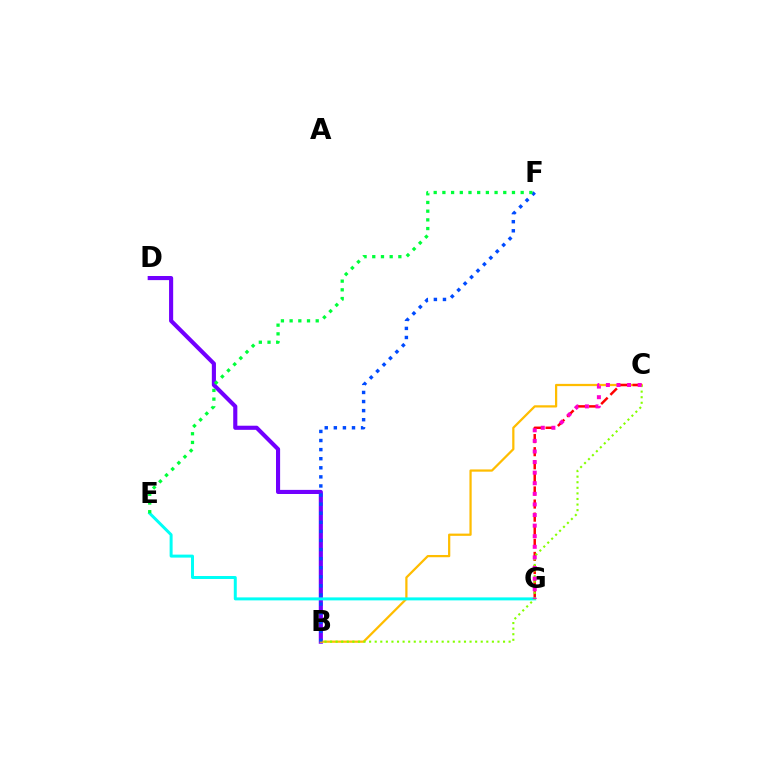{('B', 'D'): [{'color': '#7200ff', 'line_style': 'solid', 'thickness': 2.96}], ('B', 'C'): [{'color': '#ffbd00', 'line_style': 'solid', 'thickness': 1.61}, {'color': '#84ff00', 'line_style': 'dotted', 'thickness': 1.52}], ('C', 'G'): [{'color': '#ff0000', 'line_style': 'dashed', 'thickness': 1.78}, {'color': '#ff00cf', 'line_style': 'dotted', 'thickness': 2.88}], ('E', 'G'): [{'color': '#00fff6', 'line_style': 'solid', 'thickness': 2.15}], ('B', 'F'): [{'color': '#004bff', 'line_style': 'dotted', 'thickness': 2.47}], ('E', 'F'): [{'color': '#00ff39', 'line_style': 'dotted', 'thickness': 2.36}]}